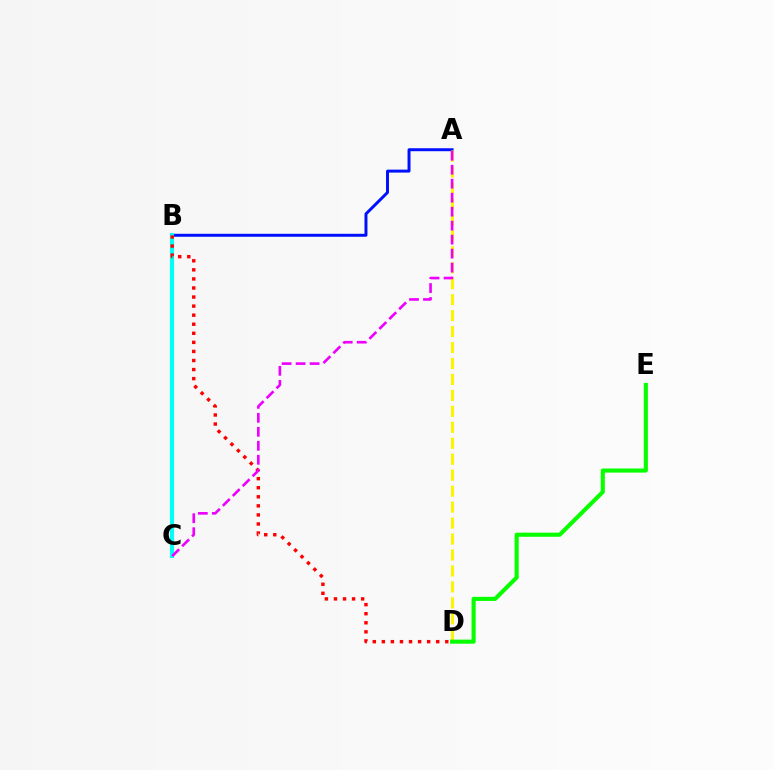{('A', 'B'): [{'color': '#0010ff', 'line_style': 'solid', 'thickness': 2.14}], ('B', 'C'): [{'color': '#00fff6', 'line_style': 'solid', 'thickness': 2.97}], ('B', 'D'): [{'color': '#ff0000', 'line_style': 'dotted', 'thickness': 2.46}], ('A', 'D'): [{'color': '#fcf500', 'line_style': 'dashed', 'thickness': 2.17}], ('A', 'C'): [{'color': '#ee00ff', 'line_style': 'dashed', 'thickness': 1.9}], ('D', 'E'): [{'color': '#08ff00', 'line_style': 'solid', 'thickness': 2.96}]}